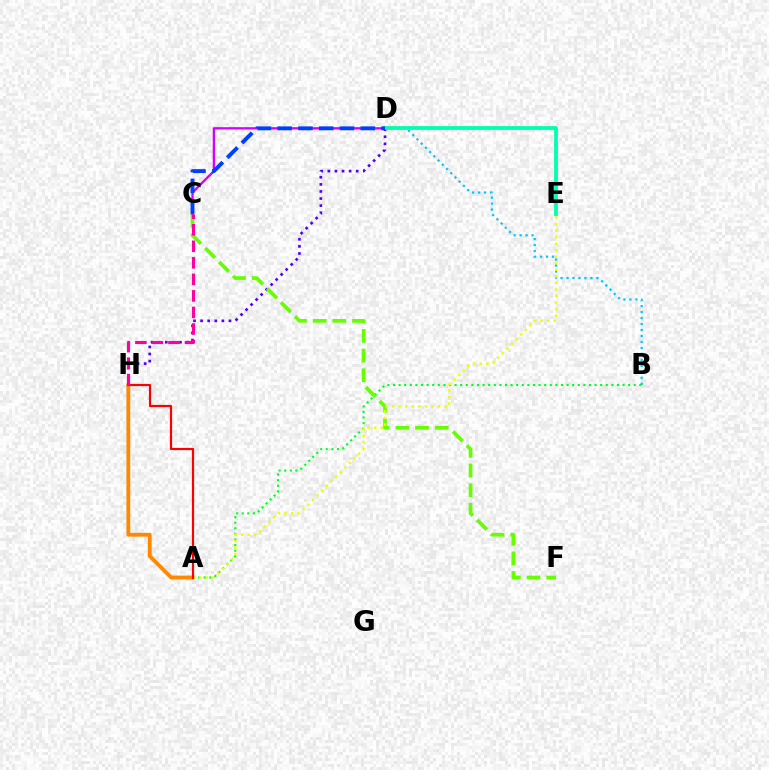{('B', 'D'): [{'color': '#00c7ff', 'line_style': 'dotted', 'thickness': 1.62}], ('A', 'B'): [{'color': '#00ff27', 'line_style': 'dotted', 'thickness': 1.52}], ('A', 'H'): [{'color': '#ff8800', 'line_style': 'solid', 'thickness': 2.74}, {'color': '#ff0000', 'line_style': 'solid', 'thickness': 1.57}], ('D', 'H'): [{'color': '#4f00ff', 'line_style': 'dotted', 'thickness': 1.93}], ('C', 'F'): [{'color': '#66ff00', 'line_style': 'dashed', 'thickness': 2.67}], ('C', 'D'): [{'color': '#d600ff', 'line_style': 'solid', 'thickness': 1.67}, {'color': '#003fff', 'line_style': 'dashed', 'thickness': 2.82}], ('D', 'E'): [{'color': '#00ffaf', 'line_style': 'solid', 'thickness': 2.73}], ('A', 'E'): [{'color': '#eeff00', 'line_style': 'dotted', 'thickness': 1.78}], ('C', 'H'): [{'color': '#ff00a0', 'line_style': 'dashed', 'thickness': 2.25}]}